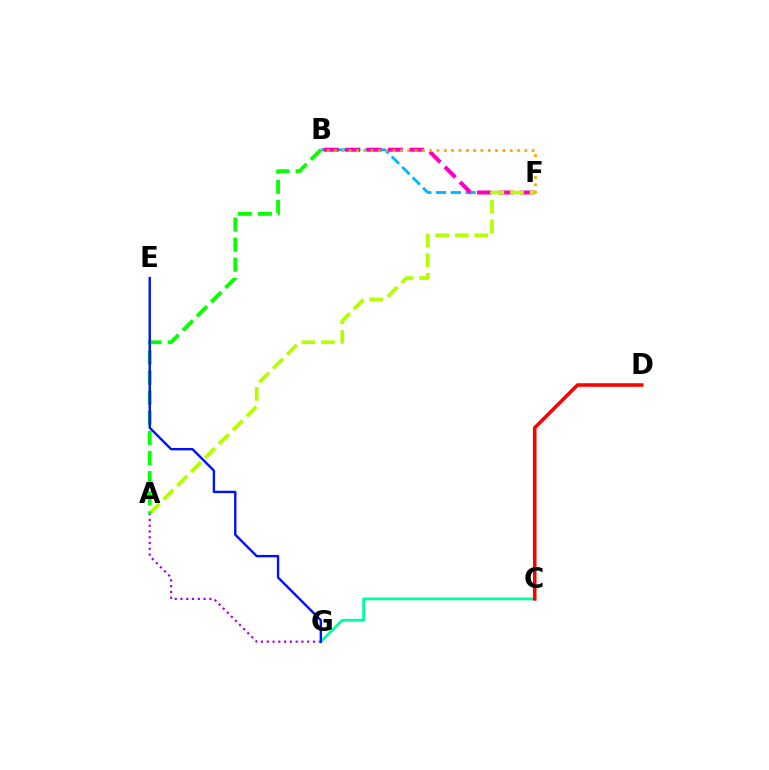{('A', 'G'): [{'color': '#9b00ff', 'line_style': 'dotted', 'thickness': 1.57}], ('C', 'G'): [{'color': '#00ff9d', 'line_style': 'solid', 'thickness': 2.01}], ('C', 'D'): [{'color': '#ff0000', 'line_style': 'solid', 'thickness': 2.56}], ('B', 'F'): [{'color': '#00b5ff', 'line_style': 'dashed', 'thickness': 2.0}, {'color': '#ff00bd', 'line_style': 'dashed', 'thickness': 2.9}, {'color': '#ffa500', 'line_style': 'dotted', 'thickness': 1.99}], ('A', 'F'): [{'color': '#b3ff00', 'line_style': 'dashed', 'thickness': 2.66}], ('A', 'B'): [{'color': '#08ff00', 'line_style': 'dashed', 'thickness': 2.73}], ('E', 'G'): [{'color': '#0010ff', 'line_style': 'solid', 'thickness': 1.72}]}